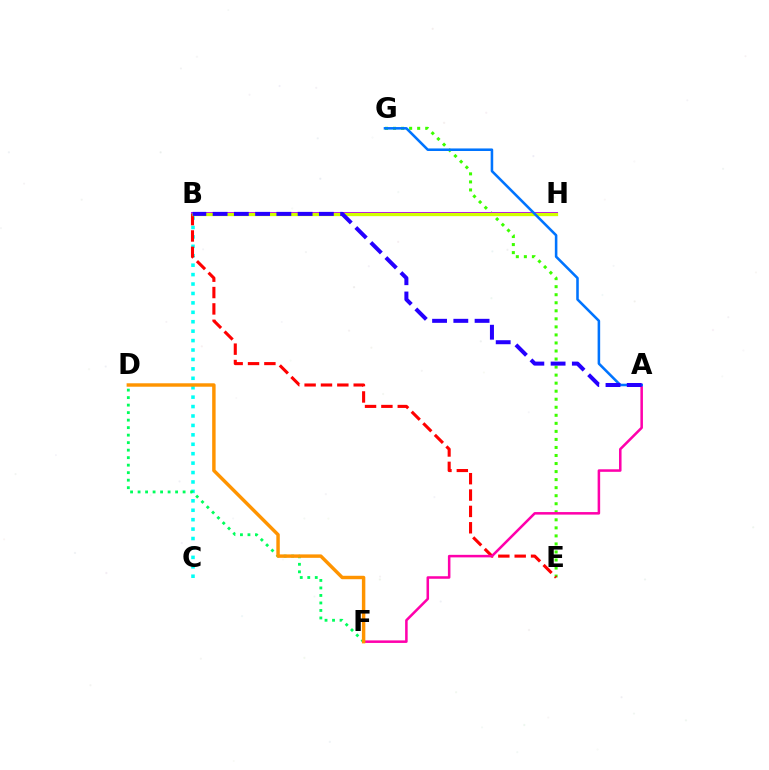{('B', 'C'): [{'color': '#00fff6', 'line_style': 'dotted', 'thickness': 2.56}], ('E', 'G'): [{'color': '#3dff00', 'line_style': 'dotted', 'thickness': 2.18}], ('B', 'H'): [{'color': '#b900ff', 'line_style': 'solid', 'thickness': 2.89}, {'color': '#d1ff00', 'line_style': 'solid', 'thickness': 2.36}], ('B', 'E'): [{'color': '#ff0000', 'line_style': 'dashed', 'thickness': 2.22}], ('A', 'F'): [{'color': '#ff00ac', 'line_style': 'solid', 'thickness': 1.83}], ('D', 'F'): [{'color': '#00ff5c', 'line_style': 'dotted', 'thickness': 2.04}, {'color': '#ff9400', 'line_style': 'solid', 'thickness': 2.48}], ('A', 'G'): [{'color': '#0074ff', 'line_style': 'solid', 'thickness': 1.84}], ('A', 'B'): [{'color': '#2500ff', 'line_style': 'dashed', 'thickness': 2.89}]}